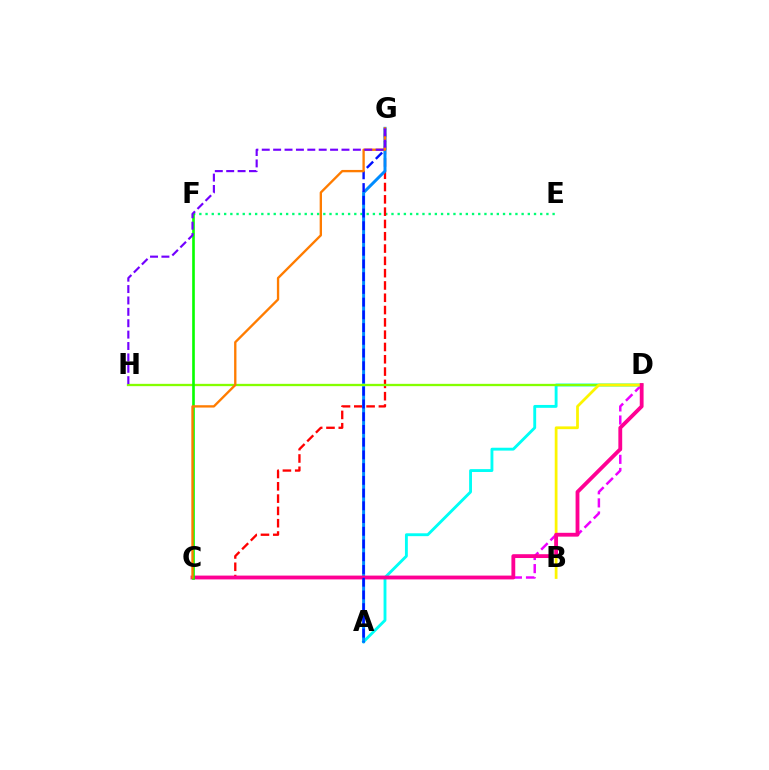{('E', 'F'): [{'color': '#00ff74', 'line_style': 'dotted', 'thickness': 1.68}], ('C', 'G'): [{'color': '#ff0000', 'line_style': 'dashed', 'thickness': 1.67}, {'color': '#ff7c00', 'line_style': 'solid', 'thickness': 1.69}], ('C', 'D'): [{'color': '#ee00ff', 'line_style': 'dashed', 'thickness': 1.78}, {'color': '#ff0094', 'line_style': 'solid', 'thickness': 2.75}], ('A', 'D'): [{'color': '#00fff6', 'line_style': 'solid', 'thickness': 2.07}], ('A', 'G'): [{'color': '#008cff', 'line_style': 'solid', 'thickness': 2.14}, {'color': '#0010ff', 'line_style': 'dashed', 'thickness': 1.73}], ('D', 'H'): [{'color': '#84ff00', 'line_style': 'solid', 'thickness': 1.66}], ('B', 'D'): [{'color': '#fcf500', 'line_style': 'solid', 'thickness': 1.99}], ('C', 'F'): [{'color': '#08ff00', 'line_style': 'solid', 'thickness': 1.9}], ('G', 'H'): [{'color': '#7200ff', 'line_style': 'dashed', 'thickness': 1.55}]}